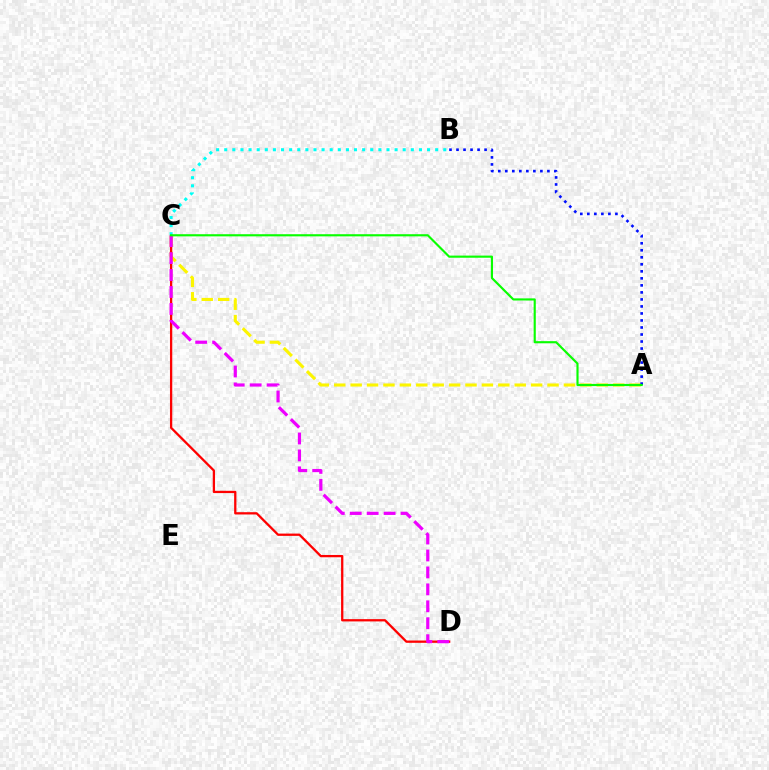{('A', 'C'): [{'color': '#fcf500', 'line_style': 'dashed', 'thickness': 2.23}, {'color': '#08ff00', 'line_style': 'solid', 'thickness': 1.54}], ('C', 'D'): [{'color': '#ff0000', 'line_style': 'solid', 'thickness': 1.64}, {'color': '#ee00ff', 'line_style': 'dashed', 'thickness': 2.3}], ('B', 'C'): [{'color': '#00fff6', 'line_style': 'dotted', 'thickness': 2.2}], ('A', 'B'): [{'color': '#0010ff', 'line_style': 'dotted', 'thickness': 1.91}]}